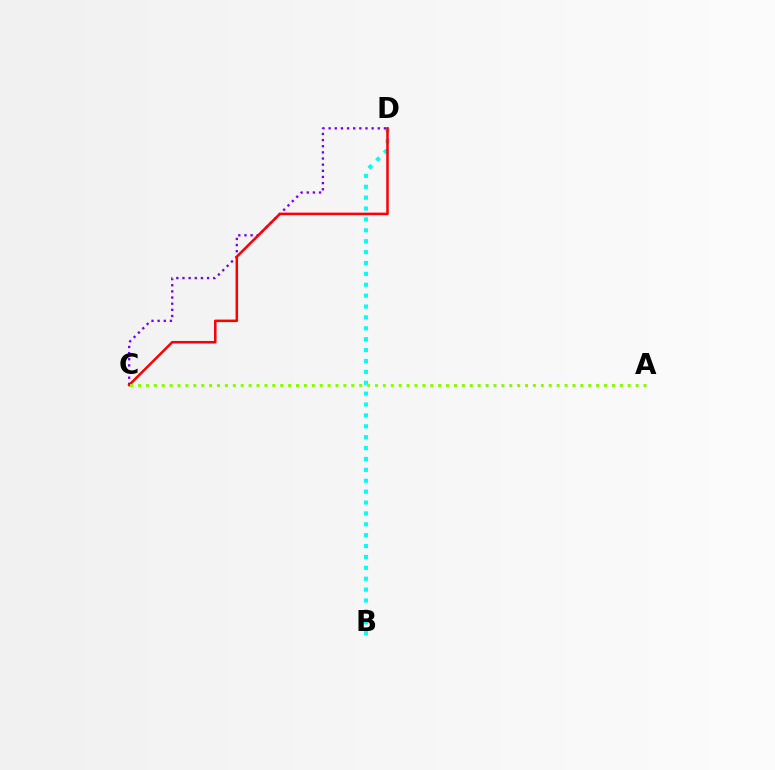{('B', 'D'): [{'color': '#00fff6', 'line_style': 'dotted', 'thickness': 2.96}], ('C', 'D'): [{'color': '#7200ff', 'line_style': 'dotted', 'thickness': 1.67}, {'color': '#ff0000', 'line_style': 'solid', 'thickness': 1.82}], ('A', 'C'): [{'color': '#84ff00', 'line_style': 'dotted', 'thickness': 2.15}]}